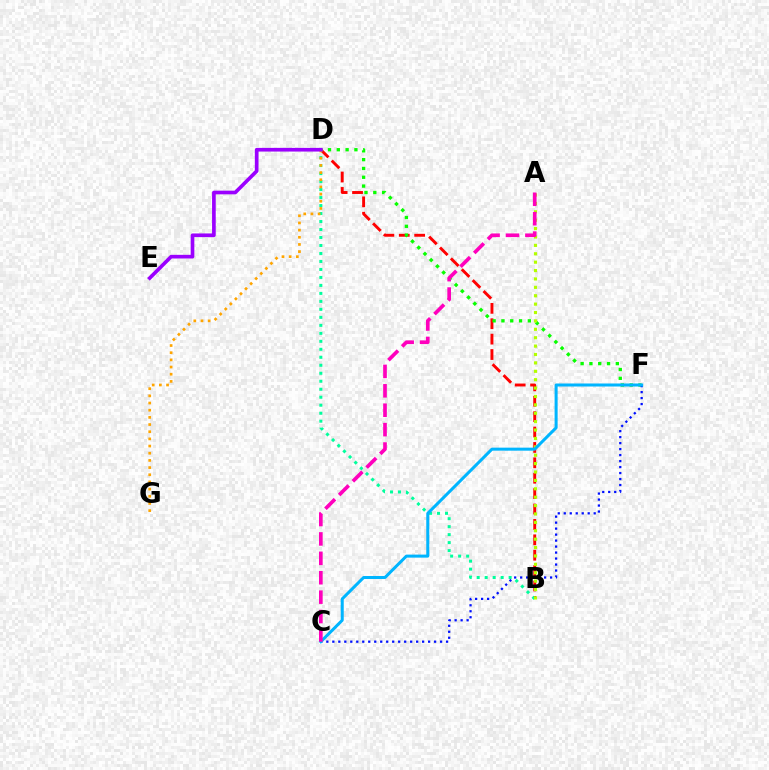{('B', 'D'): [{'color': '#ff0000', 'line_style': 'dashed', 'thickness': 2.09}, {'color': '#00ff9d', 'line_style': 'dotted', 'thickness': 2.17}], ('D', 'F'): [{'color': '#08ff00', 'line_style': 'dotted', 'thickness': 2.39}], ('D', 'G'): [{'color': '#ffa500', 'line_style': 'dotted', 'thickness': 1.95}], ('C', 'F'): [{'color': '#0010ff', 'line_style': 'dotted', 'thickness': 1.63}, {'color': '#00b5ff', 'line_style': 'solid', 'thickness': 2.18}], ('A', 'B'): [{'color': '#b3ff00', 'line_style': 'dotted', 'thickness': 2.28}], ('D', 'E'): [{'color': '#9b00ff', 'line_style': 'solid', 'thickness': 2.64}], ('A', 'C'): [{'color': '#ff00bd', 'line_style': 'dashed', 'thickness': 2.64}]}